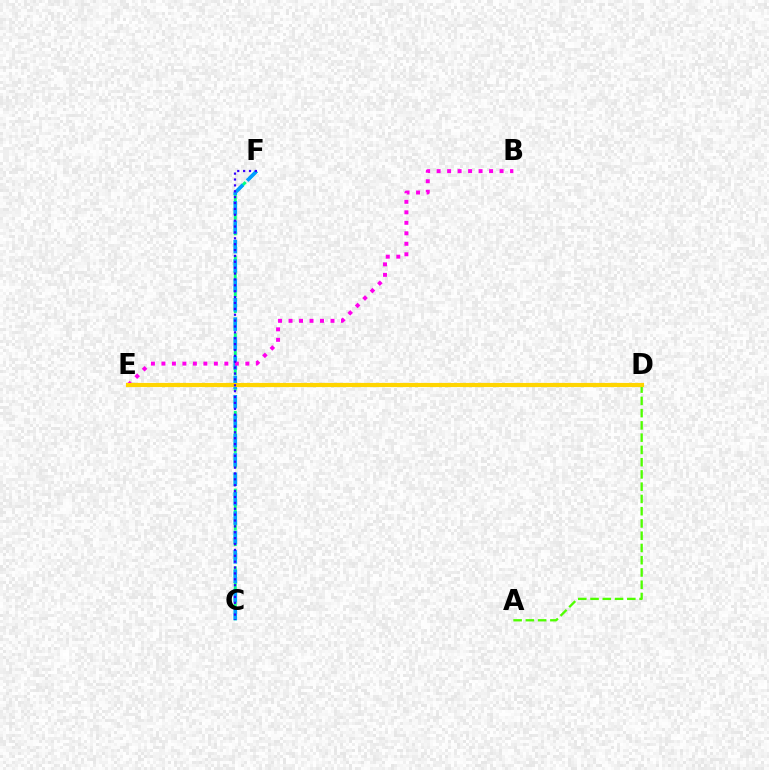{('A', 'D'): [{'color': '#4fff00', 'line_style': 'dashed', 'thickness': 1.67}], ('D', 'E'): [{'color': '#ff0000', 'line_style': 'dotted', 'thickness': 1.76}, {'color': '#ffd500', 'line_style': 'solid', 'thickness': 2.99}], ('C', 'F'): [{'color': '#00ff86', 'line_style': 'dashed', 'thickness': 2.11}, {'color': '#009eff', 'line_style': 'dashed', 'thickness': 2.63}, {'color': '#3700ff', 'line_style': 'dotted', 'thickness': 1.6}], ('B', 'E'): [{'color': '#ff00ed', 'line_style': 'dotted', 'thickness': 2.85}]}